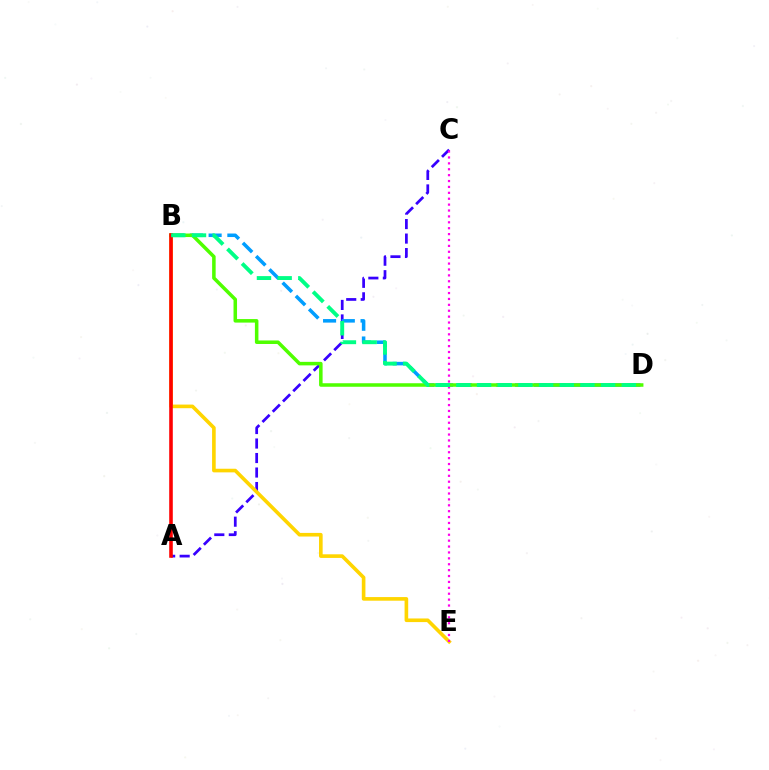{('A', 'C'): [{'color': '#3700ff', 'line_style': 'dashed', 'thickness': 1.97}], ('B', 'D'): [{'color': '#009eff', 'line_style': 'dashed', 'thickness': 2.55}, {'color': '#4fff00', 'line_style': 'solid', 'thickness': 2.54}, {'color': '#00ff86', 'line_style': 'dashed', 'thickness': 2.81}], ('B', 'E'): [{'color': '#ffd500', 'line_style': 'solid', 'thickness': 2.61}], ('C', 'E'): [{'color': '#ff00ed', 'line_style': 'dotted', 'thickness': 1.6}], ('A', 'B'): [{'color': '#ff0000', 'line_style': 'solid', 'thickness': 2.58}]}